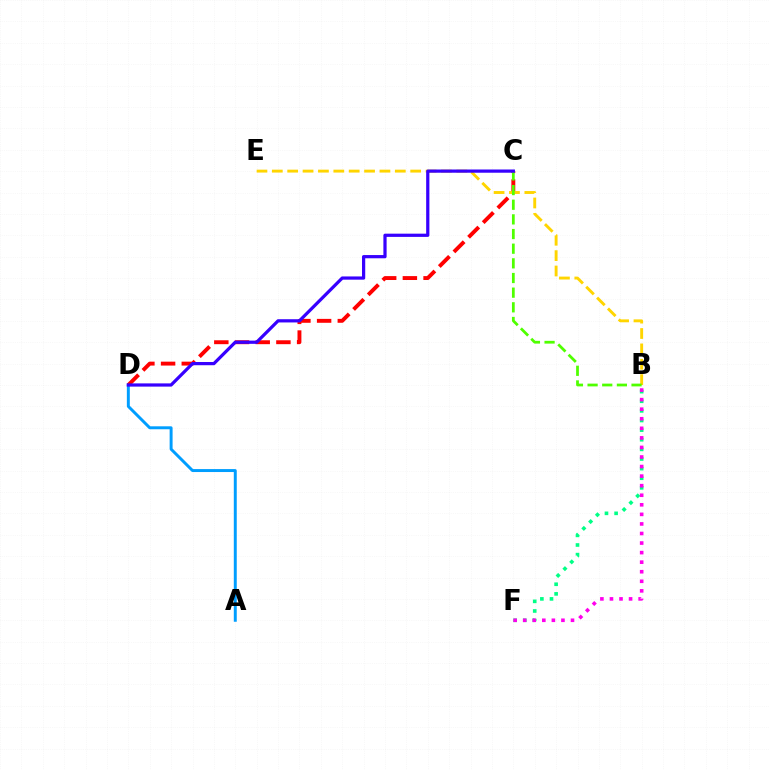{('B', 'F'): [{'color': '#00ff86', 'line_style': 'dotted', 'thickness': 2.61}, {'color': '#ff00ed', 'line_style': 'dotted', 'thickness': 2.6}], ('A', 'D'): [{'color': '#009eff', 'line_style': 'solid', 'thickness': 2.13}], ('C', 'D'): [{'color': '#ff0000', 'line_style': 'dashed', 'thickness': 2.81}, {'color': '#3700ff', 'line_style': 'solid', 'thickness': 2.32}], ('B', 'E'): [{'color': '#ffd500', 'line_style': 'dashed', 'thickness': 2.09}], ('B', 'C'): [{'color': '#4fff00', 'line_style': 'dashed', 'thickness': 1.99}]}